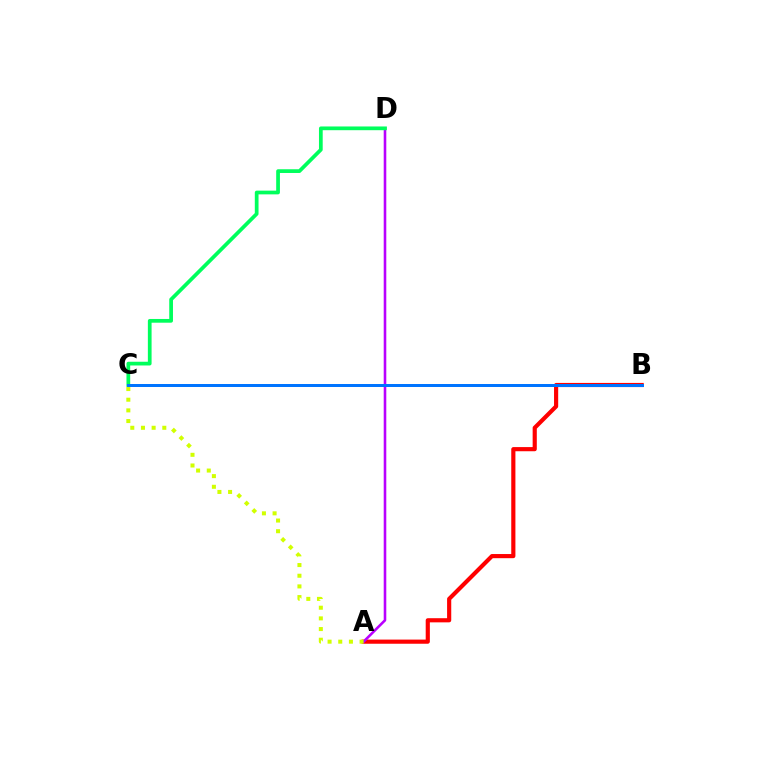{('A', 'B'): [{'color': '#ff0000', 'line_style': 'solid', 'thickness': 2.99}], ('A', 'D'): [{'color': '#b900ff', 'line_style': 'solid', 'thickness': 1.86}], ('C', 'D'): [{'color': '#00ff5c', 'line_style': 'solid', 'thickness': 2.68}], ('A', 'C'): [{'color': '#d1ff00', 'line_style': 'dotted', 'thickness': 2.9}], ('B', 'C'): [{'color': '#0074ff', 'line_style': 'solid', 'thickness': 2.16}]}